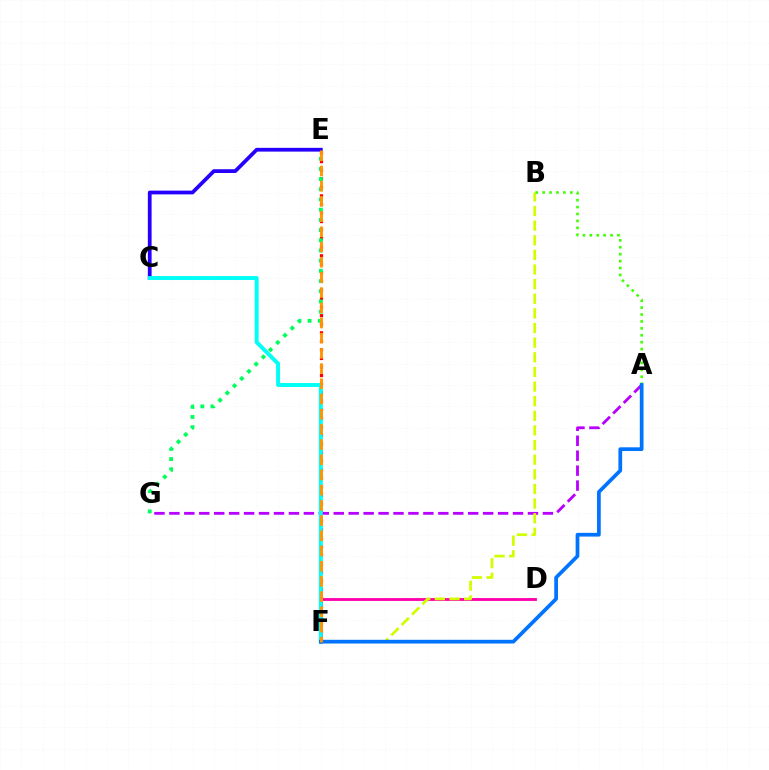{('E', 'F'): [{'color': '#ff0000', 'line_style': 'dotted', 'thickness': 2.33}, {'color': '#ff9400', 'line_style': 'dashed', 'thickness': 2.06}], ('D', 'F'): [{'color': '#ff00ac', 'line_style': 'solid', 'thickness': 2.05}], ('A', 'G'): [{'color': '#b900ff', 'line_style': 'dashed', 'thickness': 2.03}], ('E', 'G'): [{'color': '#00ff5c', 'line_style': 'dotted', 'thickness': 2.77}], ('B', 'F'): [{'color': '#d1ff00', 'line_style': 'dashed', 'thickness': 1.99}], ('C', 'E'): [{'color': '#2500ff', 'line_style': 'solid', 'thickness': 2.71}], ('C', 'F'): [{'color': '#00fff6', 'line_style': 'solid', 'thickness': 2.83}], ('A', 'B'): [{'color': '#3dff00', 'line_style': 'dotted', 'thickness': 1.88}], ('A', 'F'): [{'color': '#0074ff', 'line_style': 'solid', 'thickness': 2.68}]}